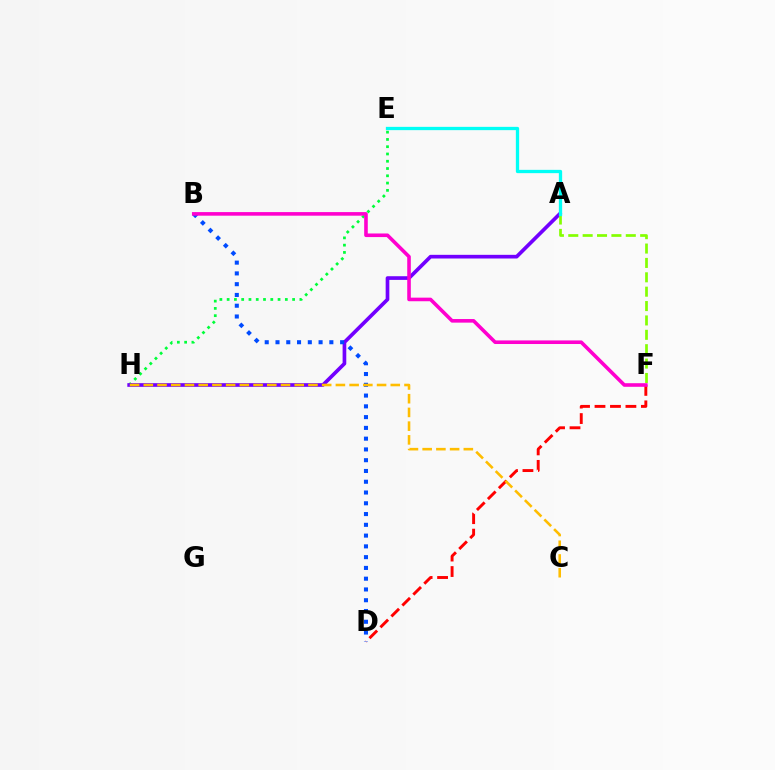{('E', 'H'): [{'color': '#00ff39', 'line_style': 'dotted', 'thickness': 1.98}], ('A', 'H'): [{'color': '#7200ff', 'line_style': 'solid', 'thickness': 2.65}], ('D', 'F'): [{'color': '#ff0000', 'line_style': 'dashed', 'thickness': 2.1}], ('A', 'F'): [{'color': '#84ff00', 'line_style': 'dashed', 'thickness': 1.95}], ('B', 'D'): [{'color': '#004bff', 'line_style': 'dotted', 'thickness': 2.93}], ('A', 'E'): [{'color': '#00fff6', 'line_style': 'solid', 'thickness': 2.37}], ('C', 'H'): [{'color': '#ffbd00', 'line_style': 'dashed', 'thickness': 1.86}], ('B', 'F'): [{'color': '#ff00cf', 'line_style': 'solid', 'thickness': 2.59}]}